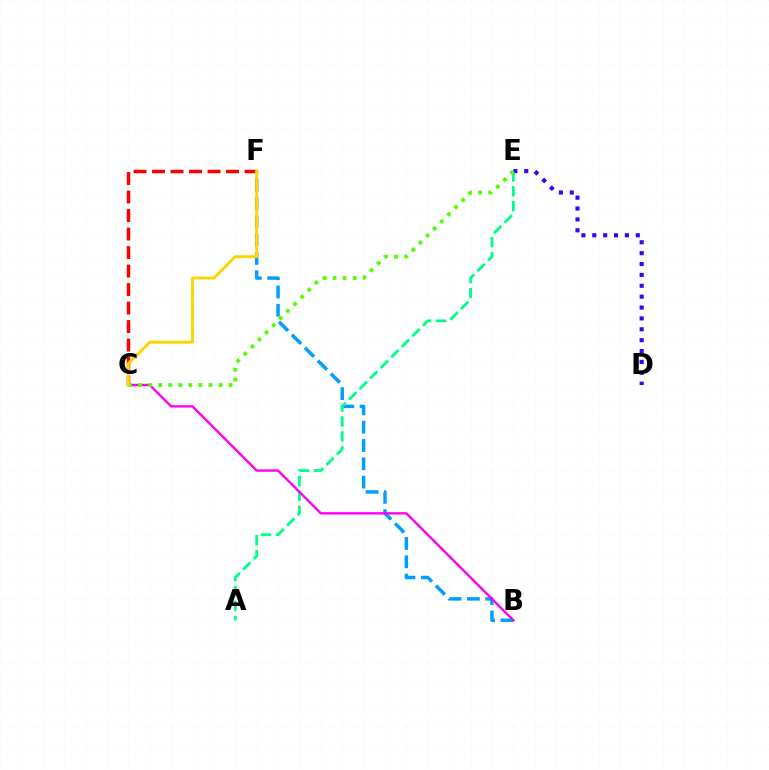{('C', 'F'): [{'color': '#ff0000', 'line_style': 'dashed', 'thickness': 2.51}, {'color': '#ffd500', 'line_style': 'solid', 'thickness': 2.1}], ('B', 'F'): [{'color': '#009eff', 'line_style': 'dashed', 'thickness': 2.49}], ('A', 'E'): [{'color': '#00ff86', 'line_style': 'dashed', 'thickness': 2.03}], ('B', 'C'): [{'color': '#ff00ed', 'line_style': 'solid', 'thickness': 1.71}], ('D', 'E'): [{'color': '#3700ff', 'line_style': 'dotted', 'thickness': 2.96}], ('C', 'E'): [{'color': '#4fff00', 'line_style': 'dotted', 'thickness': 2.73}]}